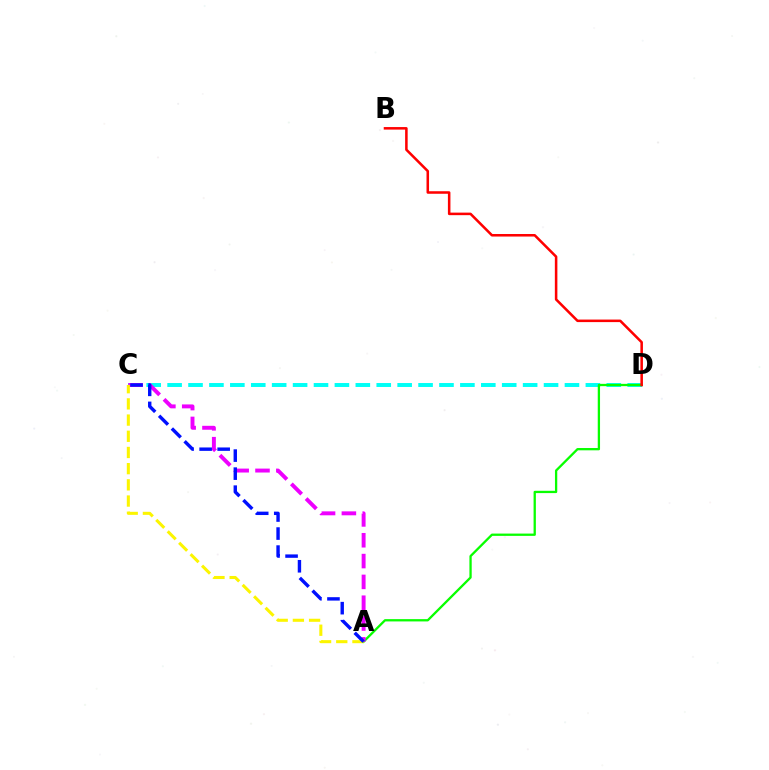{('C', 'D'): [{'color': '#00fff6', 'line_style': 'dashed', 'thickness': 2.84}], ('A', 'D'): [{'color': '#08ff00', 'line_style': 'solid', 'thickness': 1.65}], ('A', 'C'): [{'color': '#ee00ff', 'line_style': 'dashed', 'thickness': 2.83}, {'color': '#fcf500', 'line_style': 'dashed', 'thickness': 2.2}, {'color': '#0010ff', 'line_style': 'dashed', 'thickness': 2.45}], ('B', 'D'): [{'color': '#ff0000', 'line_style': 'solid', 'thickness': 1.83}]}